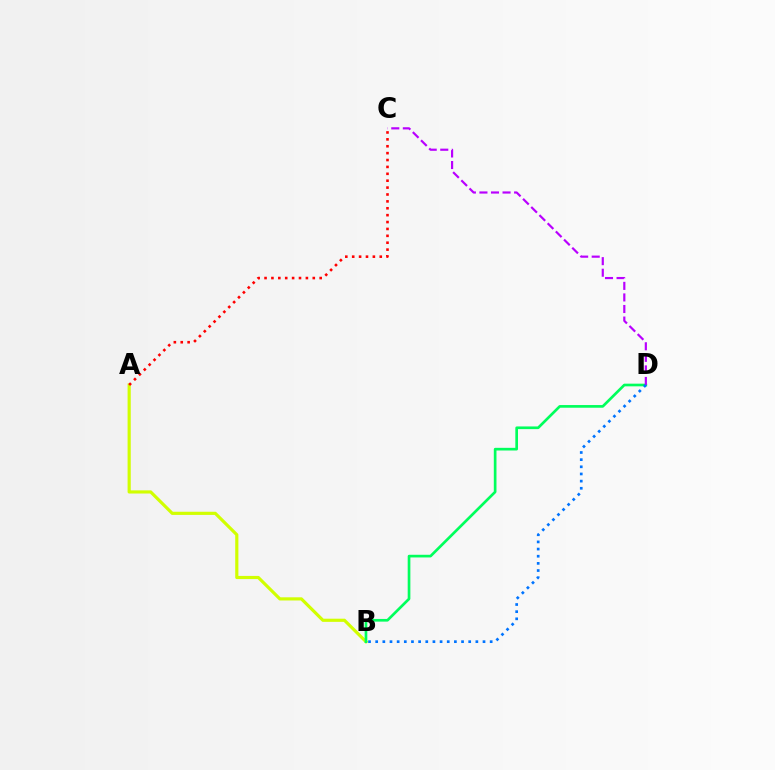{('A', 'B'): [{'color': '#d1ff00', 'line_style': 'solid', 'thickness': 2.28}], ('B', 'D'): [{'color': '#00ff5c', 'line_style': 'solid', 'thickness': 1.93}, {'color': '#0074ff', 'line_style': 'dotted', 'thickness': 1.94}], ('C', 'D'): [{'color': '#b900ff', 'line_style': 'dashed', 'thickness': 1.57}], ('A', 'C'): [{'color': '#ff0000', 'line_style': 'dotted', 'thickness': 1.87}]}